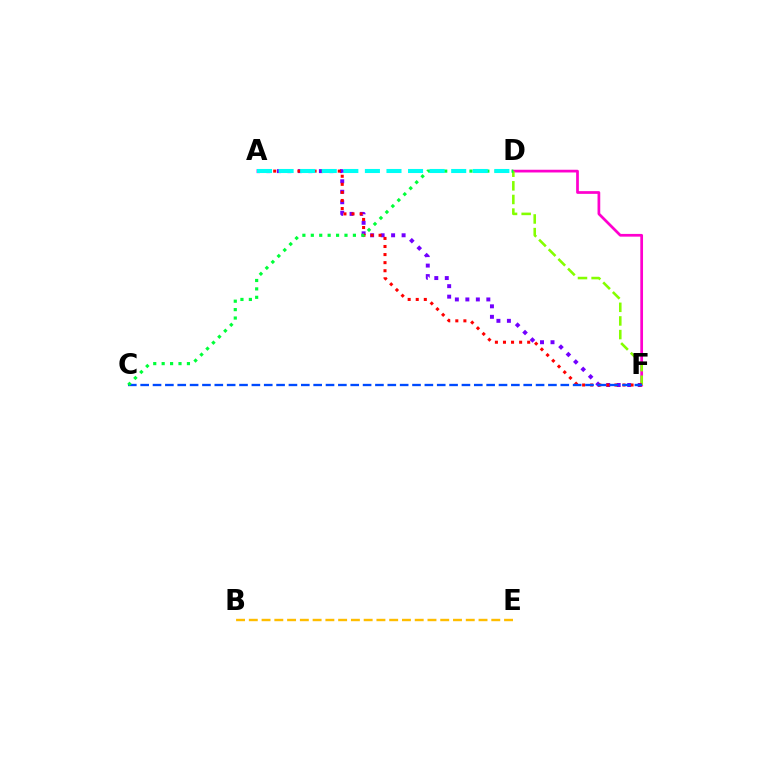{('D', 'F'): [{'color': '#ff00cf', 'line_style': 'solid', 'thickness': 1.96}, {'color': '#84ff00', 'line_style': 'dashed', 'thickness': 1.85}], ('A', 'F'): [{'color': '#7200ff', 'line_style': 'dotted', 'thickness': 2.85}, {'color': '#ff0000', 'line_style': 'dotted', 'thickness': 2.19}], ('B', 'E'): [{'color': '#ffbd00', 'line_style': 'dashed', 'thickness': 1.73}], ('C', 'F'): [{'color': '#004bff', 'line_style': 'dashed', 'thickness': 1.68}], ('C', 'D'): [{'color': '#00ff39', 'line_style': 'dotted', 'thickness': 2.29}], ('A', 'D'): [{'color': '#00fff6', 'line_style': 'dashed', 'thickness': 2.93}]}